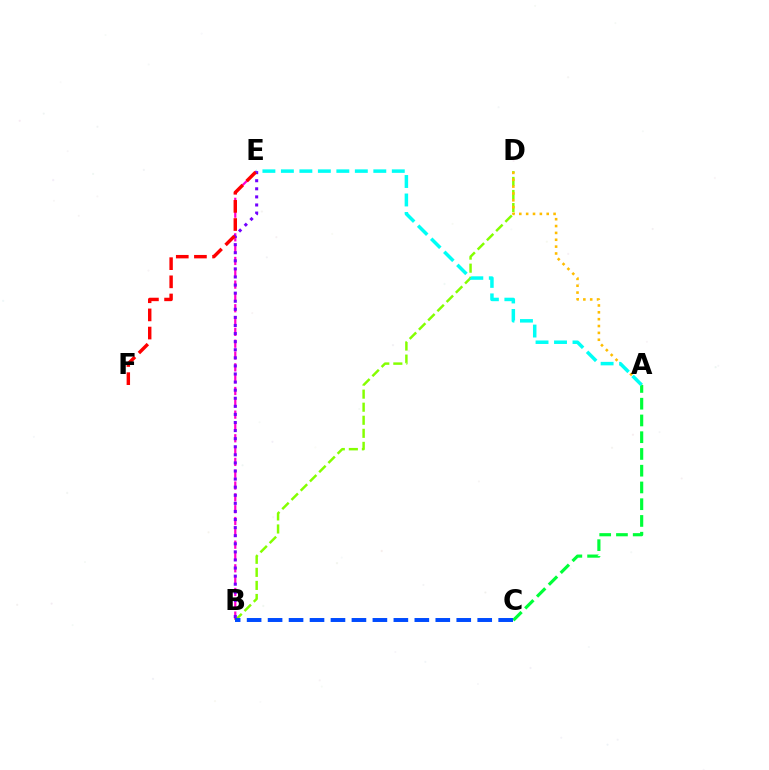{('B', 'E'): [{'color': '#ff00cf', 'line_style': 'dashed', 'thickness': 1.61}, {'color': '#7200ff', 'line_style': 'dotted', 'thickness': 2.2}], ('B', 'D'): [{'color': '#84ff00', 'line_style': 'dashed', 'thickness': 1.77}], ('A', 'C'): [{'color': '#00ff39', 'line_style': 'dashed', 'thickness': 2.28}], ('A', 'D'): [{'color': '#ffbd00', 'line_style': 'dotted', 'thickness': 1.86}], ('E', 'F'): [{'color': '#ff0000', 'line_style': 'dashed', 'thickness': 2.47}], ('B', 'C'): [{'color': '#004bff', 'line_style': 'dashed', 'thickness': 2.85}], ('A', 'E'): [{'color': '#00fff6', 'line_style': 'dashed', 'thickness': 2.51}]}